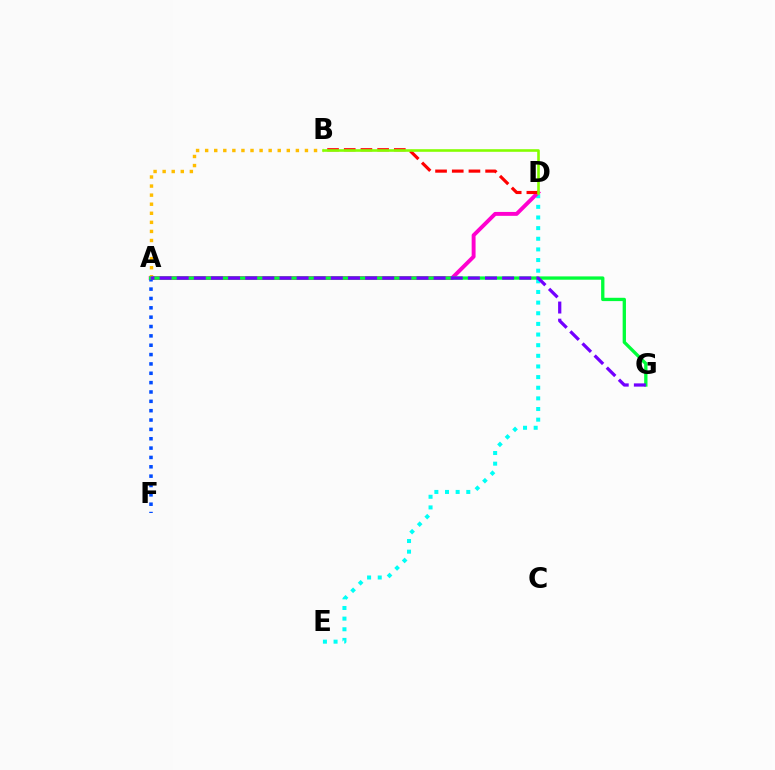{('D', 'E'): [{'color': '#00fff6', 'line_style': 'dotted', 'thickness': 2.89}], ('A', 'D'): [{'color': '#ff00cf', 'line_style': 'solid', 'thickness': 2.81}], ('A', 'B'): [{'color': '#ffbd00', 'line_style': 'dotted', 'thickness': 2.46}], ('A', 'F'): [{'color': '#004bff', 'line_style': 'dotted', 'thickness': 2.54}], ('A', 'G'): [{'color': '#00ff39', 'line_style': 'solid', 'thickness': 2.38}, {'color': '#7200ff', 'line_style': 'dashed', 'thickness': 2.33}], ('B', 'D'): [{'color': '#ff0000', 'line_style': 'dashed', 'thickness': 2.27}, {'color': '#84ff00', 'line_style': 'solid', 'thickness': 1.88}]}